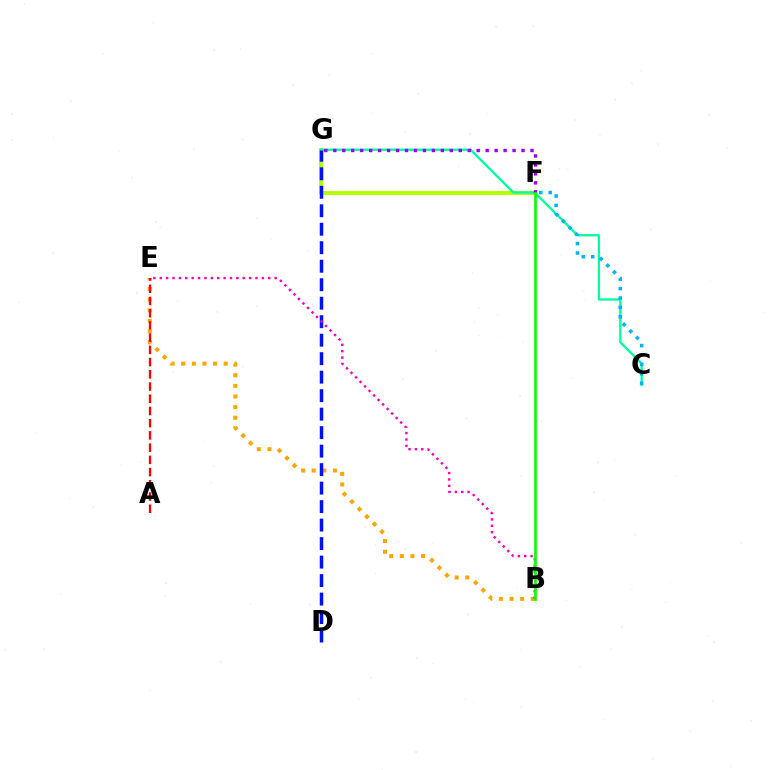{('F', 'G'): [{'color': '#b3ff00', 'line_style': 'solid', 'thickness': 2.92}, {'color': '#9b00ff', 'line_style': 'dotted', 'thickness': 2.44}], ('B', 'E'): [{'color': '#ffa500', 'line_style': 'dotted', 'thickness': 2.88}, {'color': '#ff00bd', 'line_style': 'dotted', 'thickness': 1.73}], ('C', 'G'): [{'color': '#00ff9d', 'line_style': 'solid', 'thickness': 1.66}], ('D', 'G'): [{'color': '#0010ff', 'line_style': 'dashed', 'thickness': 2.51}], ('A', 'E'): [{'color': '#ff0000', 'line_style': 'dashed', 'thickness': 1.66}], ('C', 'F'): [{'color': '#00b5ff', 'line_style': 'dotted', 'thickness': 2.56}], ('B', 'F'): [{'color': '#08ff00', 'line_style': 'solid', 'thickness': 1.94}]}